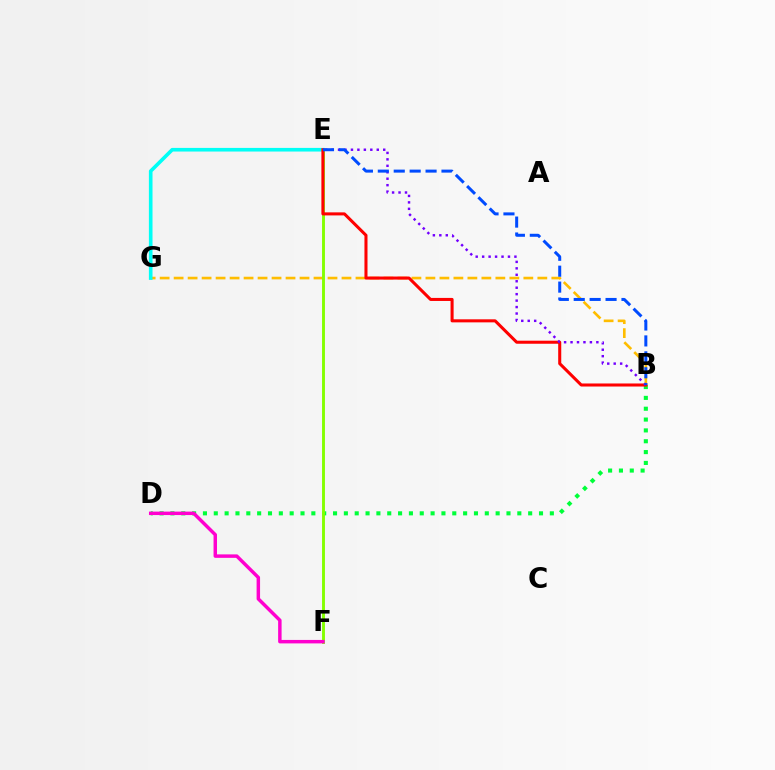{('B', 'D'): [{'color': '#00ff39', 'line_style': 'dotted', 'thickness': 2.95}], ('B', 'G'): [{'color': '#ffbd00', 'line_style': 'dashed', 'thickness': 1.9}], ('E', 'F'): [{'color': '#84ff00', 'line_style': 'solid', 'thickness': 2.09}], ('E', 'G'): [{'color': '#00fff6', 'line_style': 'solid', 'thickness': 2.62}], ('B', 'E'): [{'color': '#ff0000', 'line_style': 'solid', 'thickness': 2.2}, {'color': '#7200ff', 'line_style': 'dotted', 'thickness': 1.75}, {'color': '#004bff', 'line_style': 'dashed', 'thickness': 2.16}], ('D', 'F'): [{'color': '#ff00cf', 'line_style': 'solid', 'thickness': 2.49}]}